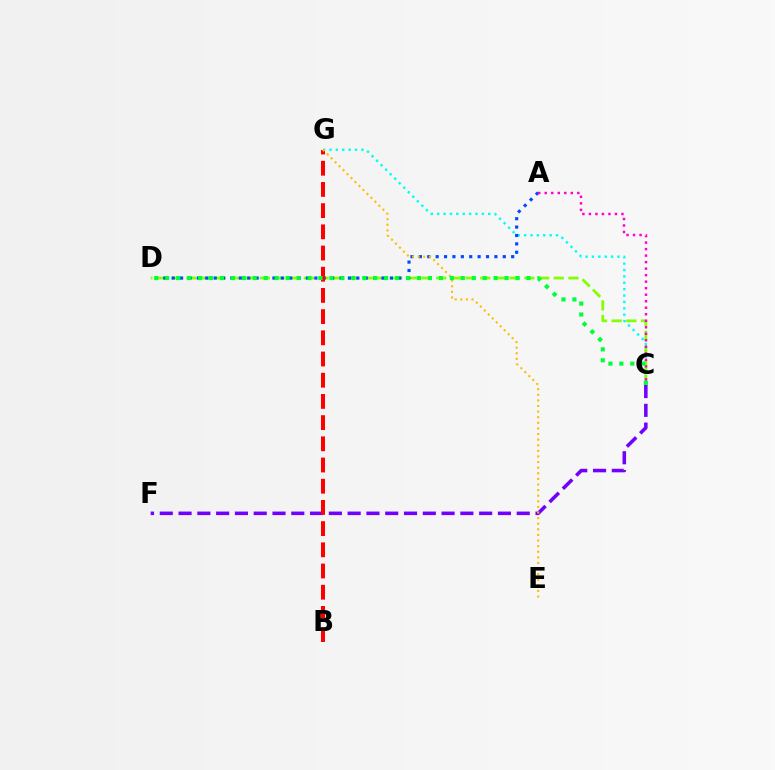{('C', 'F'): [{'color': '#7200ff', 'line_style': 'dashed', 'thickness': 2.55}], ('C', 'G'): [{'color': '#00fff6', 'line_style': 'dotted', 'thickness': 1.74}], ('C', 'D'): [{'color': '#84ff00', 'line_style': 'dashed', 'thickness': 2.0}, {'color': '#00ff39', 'line_style': 'dotted', 'thickness': 2.97}], ('A', 'D'): [{'color': '#004bff', 'line_style': 'dotted', 'thickness': 2.28}], ('B', 'G'): [{'color': '#ff0000', 'line_style': 'dashed', 'thickness': 2.88}], ('E', 'G'): [{'color': '#ffbd00', 'line_style': 'dotted', 'thickness': 1.52}], ('A', 'C'): [{'color': '#ff00cf', 'line_style': 'dotted', 'thickness': 1.77}]}